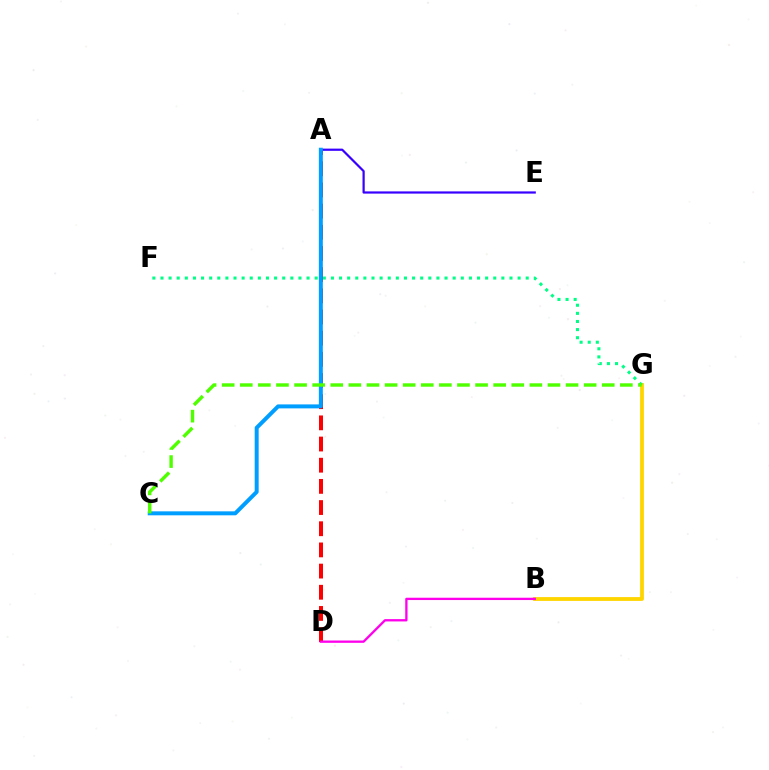{('B', 'G'): [{'color': '#ffd500', 'line_style': 'solid', 'thickness': 2.74}], ('F', 'G'): [{'color': '#00ff86', 'line_style': 'dotted', 'thickness': 2.21}], ('A', 'D'): [{'color': '#ff0000', 'line_style': 'dashed', 'thickness': 2.88}], ('A', 'E'): [{'color': '#3700ff', 'line_style': 'solid', 'thickness': 1.59}], ('A', 'C'): [{'color': '#009eff', 'line_style': 'solid', 'thickness': 2.86}], ('C', 'G'): [{'color': '#4fff00', 'line_style': 'dashed', 'thickness': 2.46}], ('B', 'D'): [{'color': '#ff00ed', 'line_style': 'solid', 'thickness': 1.67}]}